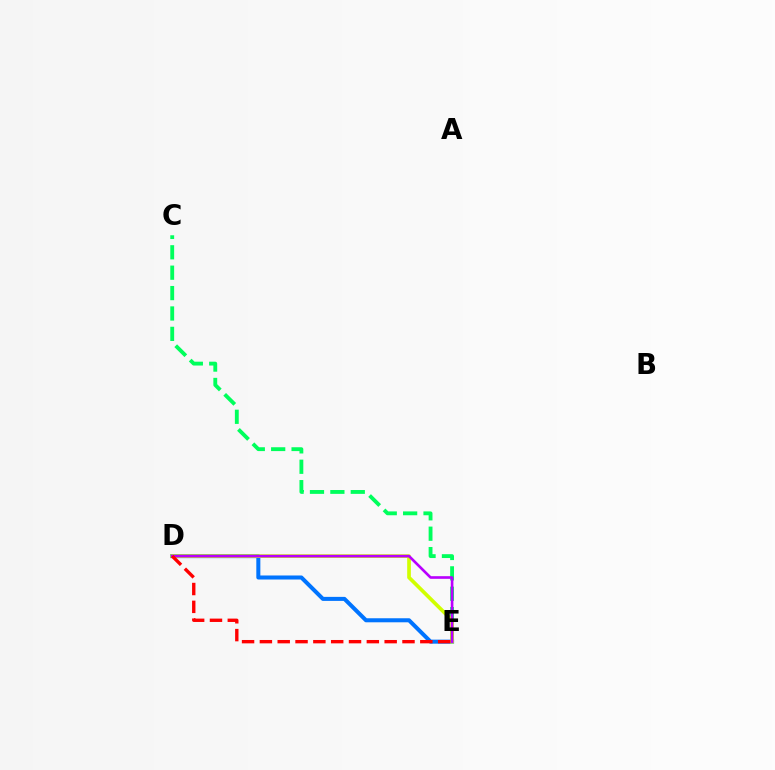{('C', 'E'): [{'color': '#00ff5c', 'line_style': 'dashed', 'thickness': 2.77}], ('D', 'E'): [{'color': '#0074ff', 'line_style': 'solid', 'thickness': 2.9}, {'color': '#d1ff00', 'line_style': 'solid', 'thickness': 2.64}, {'color': '#b900ff', 'line_style': 'solid', 'thickness': 1.9}, {'color': '#ff0000', 'line_style': 'dashed', 'thickness': 2.42}]}